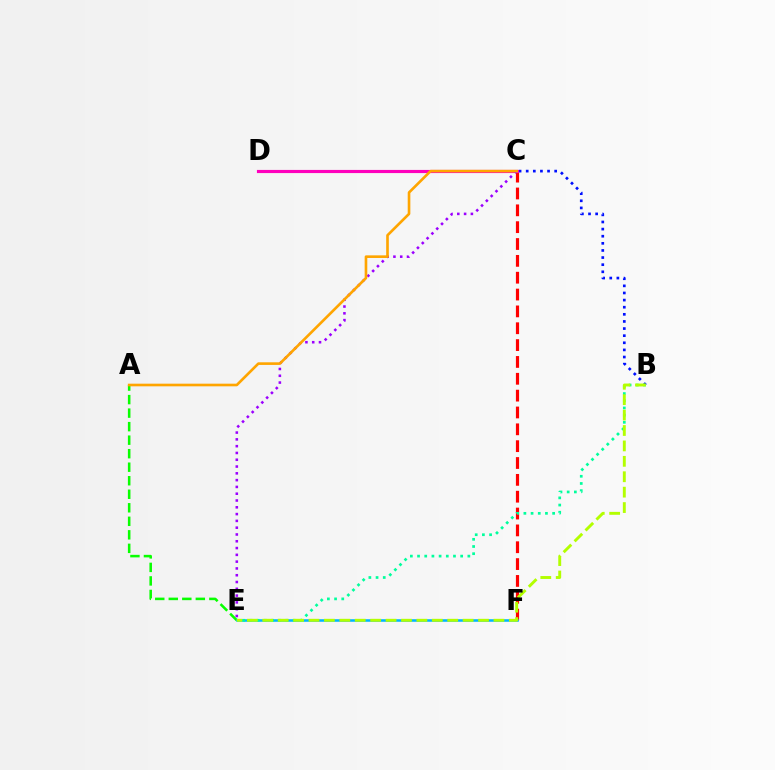{('C', 'F'): [{'color': '#ff0000', 'line_style': 'dashed', 'thickness': 2.29}], ('A', 'E'): [{'color': '#08ff00', 'line_style': 'dashed', 'thickness': 1.84}], ('B', 'C'): [{'color': '#0010ff', 'line_style': 'dotted', 'thickness': 1.93}], ('C', 'D'): [{'color': '#ff00bd', 'line_style': 'solid', 'thickness': 2.27}], ('C', 'E'): [{'color': '#9b00ff', 'line_style': 'dotted', 'thickness': 1.85}], ('A', 'C'): [{'color': '#ffa500', 'line_style': 'solid', 'thickness': 1.9}], ('E', 'F'): [{'color': '#00b5ff', 'line_style': 'solid', 'thickness': 1.84}], ('B', 'E'): [{'color': '#00ff9d', 'line_style': 'dotted', 'thickness': 1.95}, {'color': '#b3ff00', 'line_style': 'dashed', 'thickness': 2.09}]}